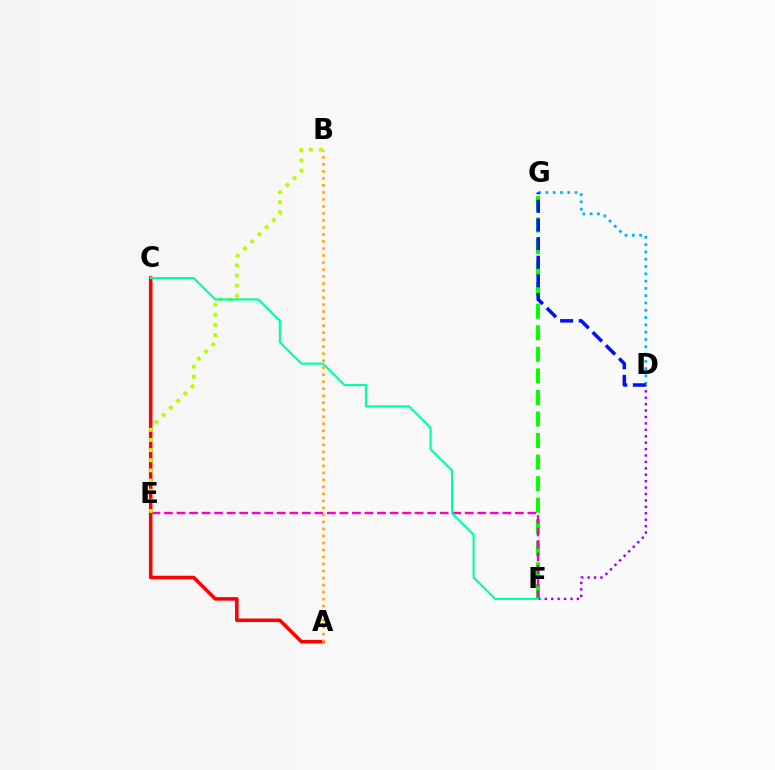{('F', 'G'): [{'color': '#08ff00', 'line_style': 'dashed', 'thickness': 2.93}], ('E', 'F'): [{'color': '#ff00bd', 'line_style': 'dashed', 'thickness': 1.7}], ('D', 'F'): [{'color': '#9b00ff', 'line_style': 'dotted', 'thickness': 1.74}], ('A', 'C'): [{'color': '#ff0000', 'line_style': 'solid', 'thickness': 2.55}], ('B', 'E'): [{'color': '#b3ff00', 'line_style': 'dotted', 'thickness': 2.75}], ('C', 'F'): [{'color': '#00ff9d', 'line_style': 'solid', 'thickness': 1.53}], ('A', 'B'): [{'color': '#ffa500', 'line_style': 'dotted', 'thickness': 1.91}], ('D', 'G'): [{'color': '#00b5ff', 'line_style': 'dotted', 'thickness': 1.98}, {'color': '#0010ff', 'line_style': 'dashed', 'thickness': 2.53}]}